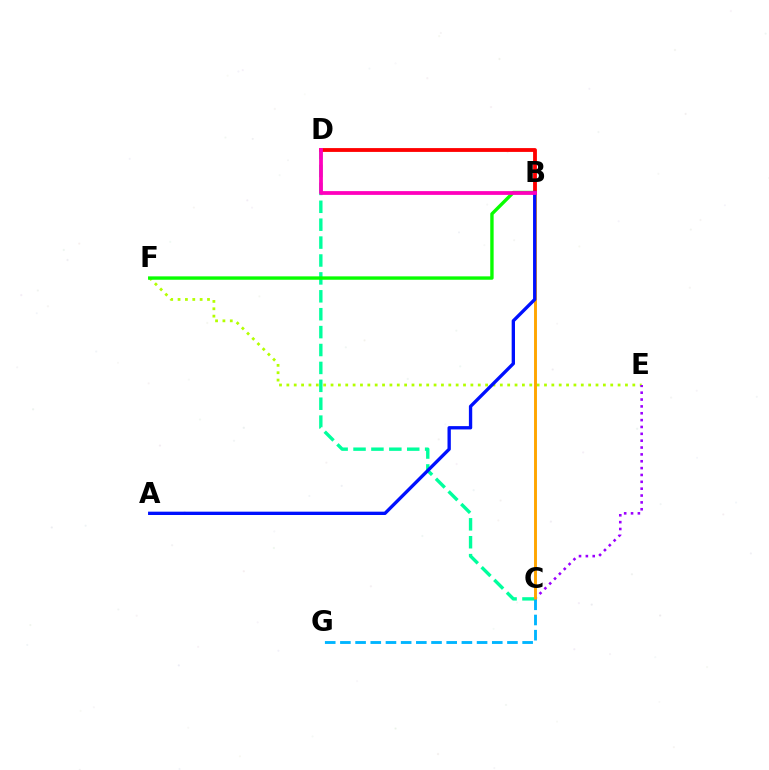{('E', 'F'): [{'color': '#b3ff00', 'line_style': 'dotted', 'thickness': 2.0}], ('C', 'E'): [{'color': '#9b00ff', 'line_style': 'dotted', 'thickness': 1.86}], ('C', 'D'): [{'color': '#00ff9d', 'line_style': 'dashed', 'thickness': 2.43}], ('B', 'F'): [{'color': '#08ff00', 'line_style': 'solid', 'thickness': 2.44}], ('B', 'C'): [{'color': '#ffa500', 'line_style': 'solid', 'thickness': 2.1}], ('B', 'D'): [{'color': '#ff0000', 'line_style': 'solid', 'thickness': 2.75}, {'color': '#ff00bd', 'line_style': 'solid', 'thickness': 2.72}], ('A', 'B'): [{'color': '#0010ff', 'line_style': 'solid', 'thickness': 2.4}], ('C', 'G'): [{'color': '#00b5ff', 'line_style': 'dashed', 'thickness': 2.06}]}